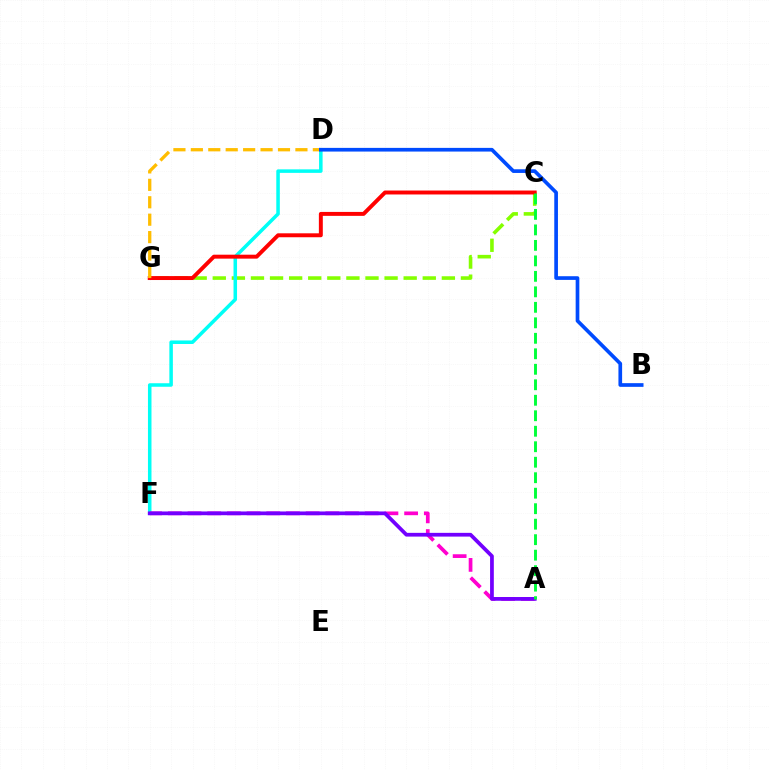{('C', 'G'): [{'color': '#84ff00', 'line_style': 'dashed', 'thickness': 2.59}, {'color': '#ff0000', 'line_style': 'solid', 'thickness': 2.84}], ('D', 'F'): [{'color': '#00fff6', 'line_style': 'solid', 'thickness': 2.54}], ('A', 'F'): [{'color': '#ff00cf', 'line_style': 'dashed', 'thickness': 2.68}, {'color': '#7200ff', 'line_style': 'solid', 'thickness': 2.69}], ('D', 'G'): [{'color': '#ffbd00', 'line_style': 'dashed', 'thickness': 2.37}], ('A', 'C'): [{'color': '#00ff39', 'line_style': 'dashed', 'thickness': 2.1}], ('B', 'D'): [{'color': '#004bff', 'line_style': 'solid', 'thickness': 2.65}]}